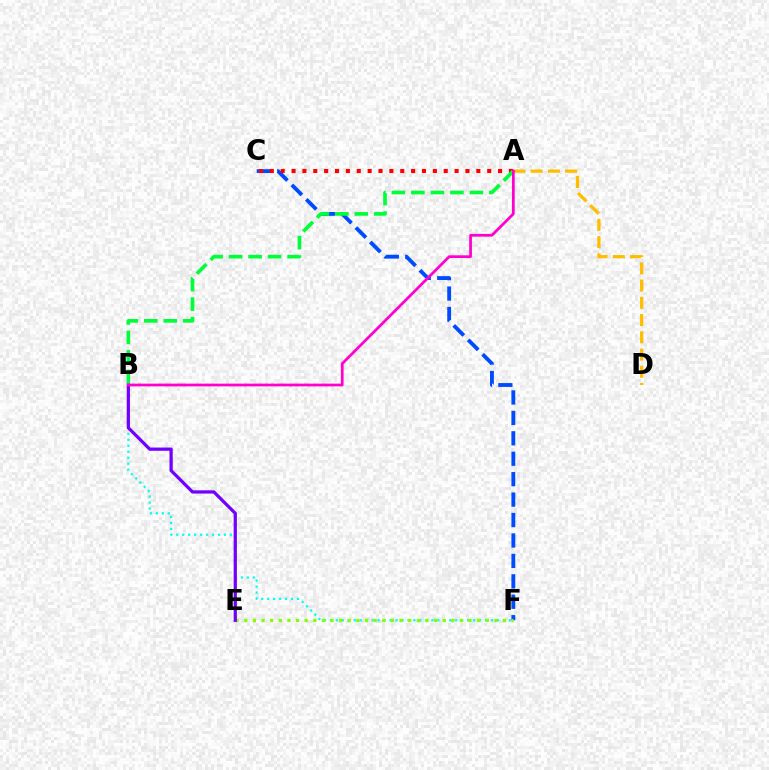{('B', 'F'): [{'color': '#00fff6', 'line_style': 'dotted', 'thickness': 1.62}], ('C', 'F'): [{'color': '#004bff', 'line_style': 'dashed', 'thickness': 2.78}], ('E', 'F'): [{'color': '#84ff00', 'line_style': 'dotted', 'thickness': 2.34}], ('A', 'C'): [{'color': '#ff0000', 'line_style': 'dotted', 'thickness': 2.95}], ('A', 'D'): [{'color': '#ffbd00', 'line_style': 'dashed', 'thickness': 2.34}], ('B', 'E'): [{'color': '#7200ff', 'line_style': 'solid', 'thickness': 2.33}], ('A', 'B'): [{'color': '#00ff39', 'line_style': 'dashed', 'thickness': 2.65}, {'color': '#ff00cf', 'line_style': 'solid', 'thickness': 1.98}]}